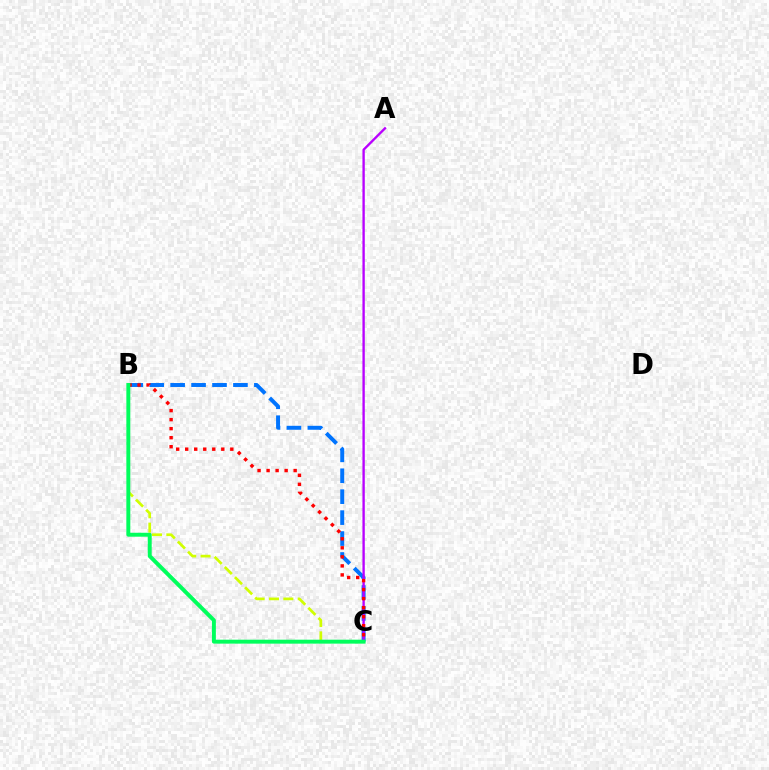{('B', 'C'): [{'color': '#0074ff', 'line_style': 'dashed', 'thickness': 2.84}, {'color': '#d1ff00', 'line_style': 'dashed', 'thickness': 1.95}, {'color': '#ff0000', 'line_style': 'dotted', 'thickness': 2.45}, {'color': '#00ff5c', 'line_style': 'solid', 'thickness': 2.84}], ('A', 'C'): [{'color': '#b900ff', 'line_style': 'solid', 'thickness': 1.7}]}